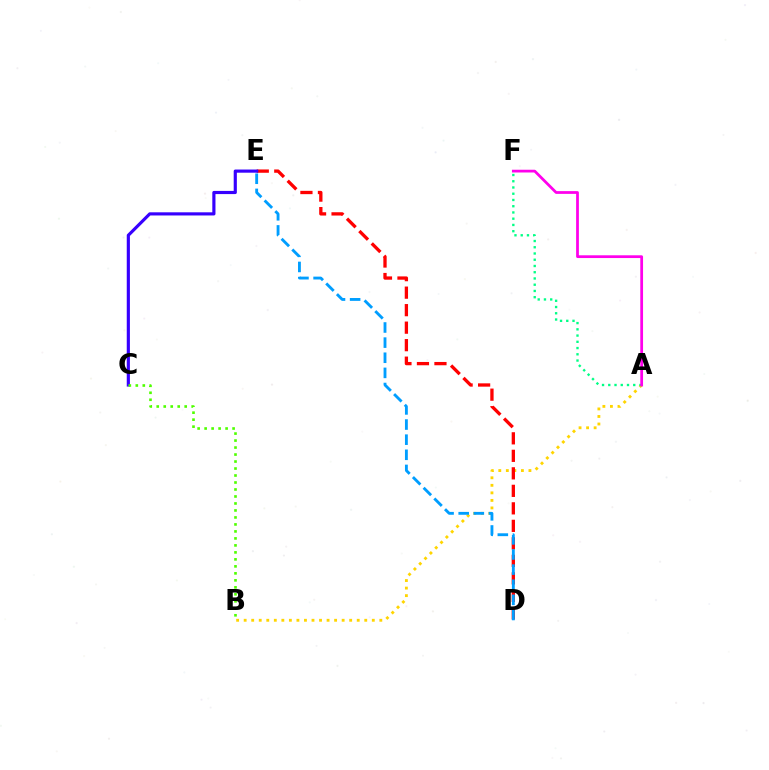{('A', 'B'): [{'color': '#ffd500', 'line_style': 'dotted', 'thickness': 2.05}], ('A', 'F'): [{'color': '#00ff86', 'line_style': 'dotted', 'thickness': 1.7}, {'color': '#ff00ed', 'line_style': 'solid', 'thickness': 1.99}], ('D', 'E'): [{'color': '#ff0000', 'line_style': 'dashed', 'thickness': 2.38}, {'color': '#009eff', 'line_style': 'dashed', 'thickness': 2.06}], ('C', 'E'): [{'color': '#3700ff', 'line_style': 'solid', 'thickness': 2.28}], ('B', 'C'): [{'color': '#4fff00', 'line_style': 'dotted', 'thickness': 1.9}]}